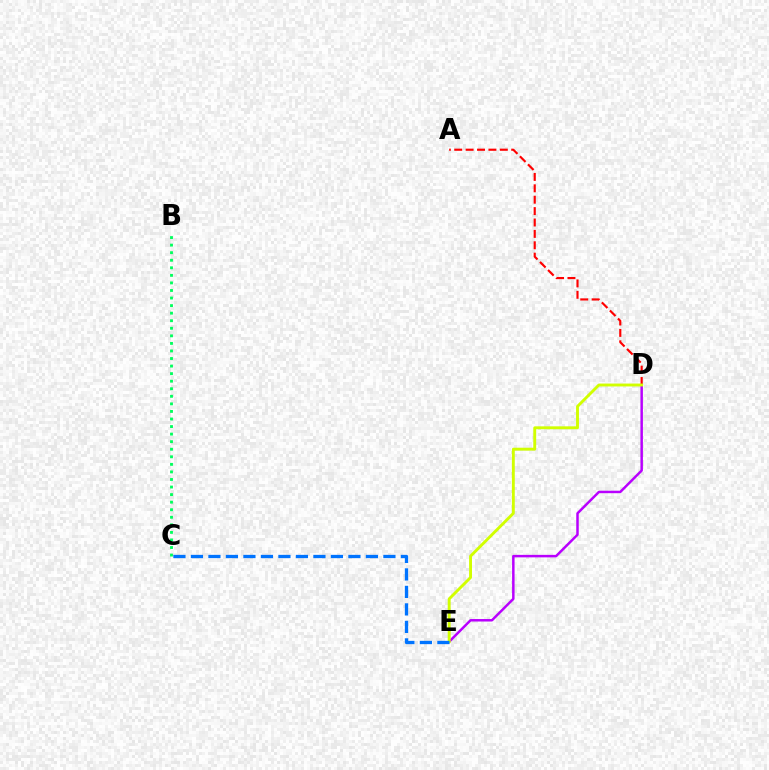{('D', 'E'): [{'color': '#b900ff', 'line_style': 'solid', 'thickness': 1.79}, {'color': '#d1ff00', 'line_style': 'solid', 'thickness': 2.08}], ('B', 'C'): [{'color': '#00ff5c', 'line_style': 'dotted', 'thickness': 2.05}], ('A', 'D'): [{'color': '#ff0000', 'line_style': 'dashed', 'thickness': 1.55}], ('C', 'E'): [{'color': '#0074ff', 'line_style': 'dashed', 'thickness': 2.38}]}